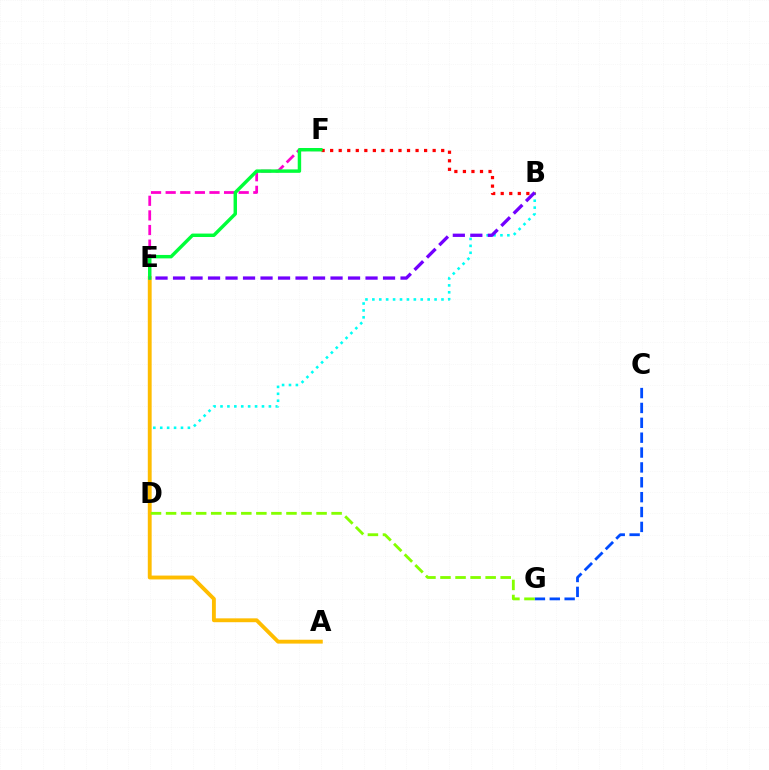{('C', 'G'): [{'color': '#004bff', 'line_style': 'dashed', 'thickness': 2.02}], ('E', 'F'): [{'color': '#ff00cf', 'line_style': 'dashed', 'thickness': 1.98}, {'color': '#00ff39', 'line_style': 'solid', 'thickness': 2.47}], ('B', 'D'): [{'color': '#00fff6', 'line_style': 'dotted', 'thickness': 1.88}], ('A', 'E'): [{'color': '#ffbd00', 'line_style': 'solid', 'thickness': 2.78}], ('B', 'F'): [{'color': '#ff0000', 'line_style': 'dotted', 'thickness': 2.32}], ('D', 'G'): [{'color': '#84ff00', 'line_style': 'dashed', 'thickness': 2.04}], ('B', 'E'): [{'color': '#7200ff', 'line_style': 'dashed', 'thickness': 2.38}]}